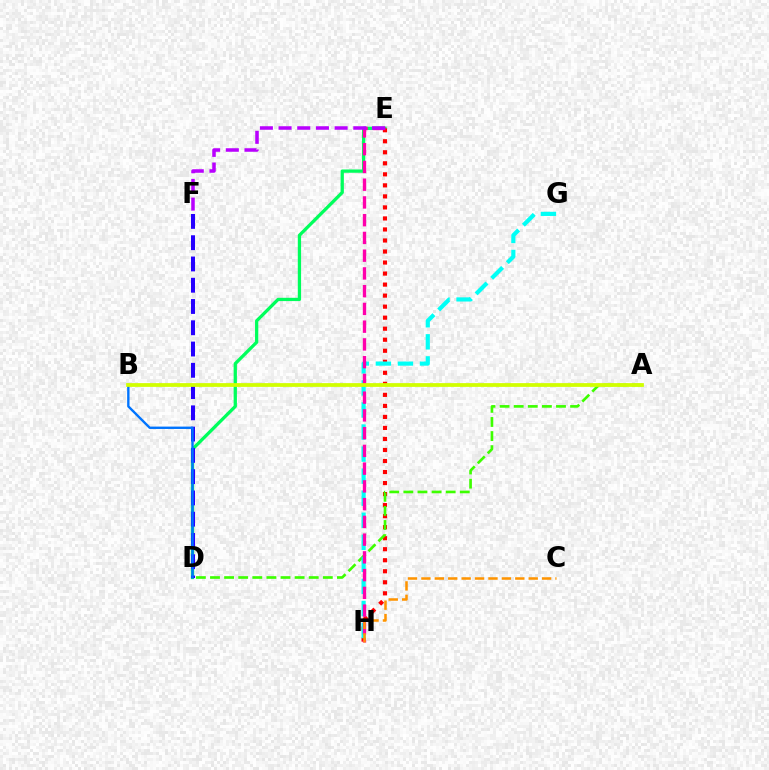{('D', 'E'): [{'color': '#00ff5c', 'line_style': 'solid', 'thickness': 2.36}], ('D', 'F'): [{'color': '#2500ff', 'line_style': 'dashed', 'thickness': 2.89}], ('E', 'H'): [{'color': '#ff0000', 'line_style': 'dotted', 'thickness': 3.0}, {'color': '#ff00ac', 'line_style': 'dashed', 'thickness': 2.41}], ('A', 'D'): [{'color': '#3dff00', 'line_style': 'dashed', 'thickness': 1.92}], ('G', 'H'): [{'color': '#00fff6', 'line_style': 'dashed', 'thickness': 3.0}], ('B', 'D'): [{'color': '#0074ff', 'line_style': 'solid', 'thickness': 1.71}], ('A', 'B'): [{'color': '#d1ff00', 'line_style': 'solid', 'thickness': 2.71}], ('C', 'H'): [{'color': '#ff9400', 'line_style': 'dashed', 'thickness': 1.82}], ('E', 'F'): [{'color': '#b900ff', 'line_style': 'dashed', 'thickness': 2.54}]}